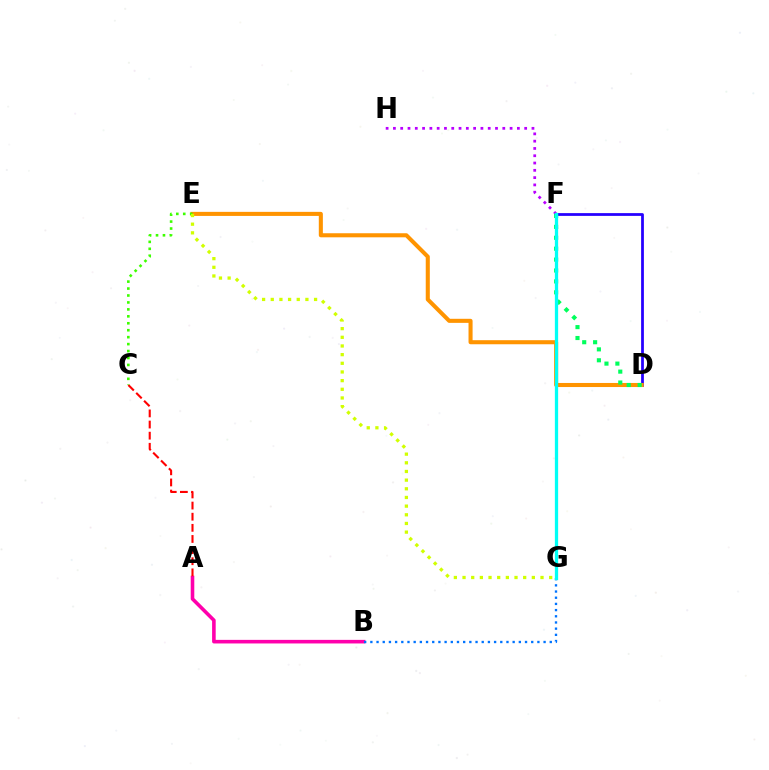{('A', 'B'): [{'color': '#ff00ac', 'line_style': 'solid', 'thickness': 2.58}], ('A', 'C'): [{'color': '#ff0000', 'line_style': 'dashed', 'thickness': 1.51}], ('D', 'F'): [{'color': '#2500ff', 'line_style': 'solid', 'thickness': 1.99}, {'color': '#00ff5c', 'line_style': 'dotted', 'thickness': 2.96}], ('B', 'G'): [{'color': '#0074ff', 'line_style': 'dotted', 'thickness': 1.68}], ('D', 'E'): [{'color': '#ff9400', 'line_style': 'solid', 'thickness': 2.92}], ('F', 'H'): [{'color': '#b900ff', 'line_style': 'dotted', 'thickness': 1.98}], ('C', 'E'): [{'color': '#3dff00', 'line_style': 'dotted', 'thickness': 1.89}], ('F', 'G'): [{'color': '#00fff6', 'line_style': 'solid', 'thickness': 2.36}], ('E', 'G'): [{'color': '#d1ff00', 'line_style': 'dotted', 'thickness': 2.35}]}